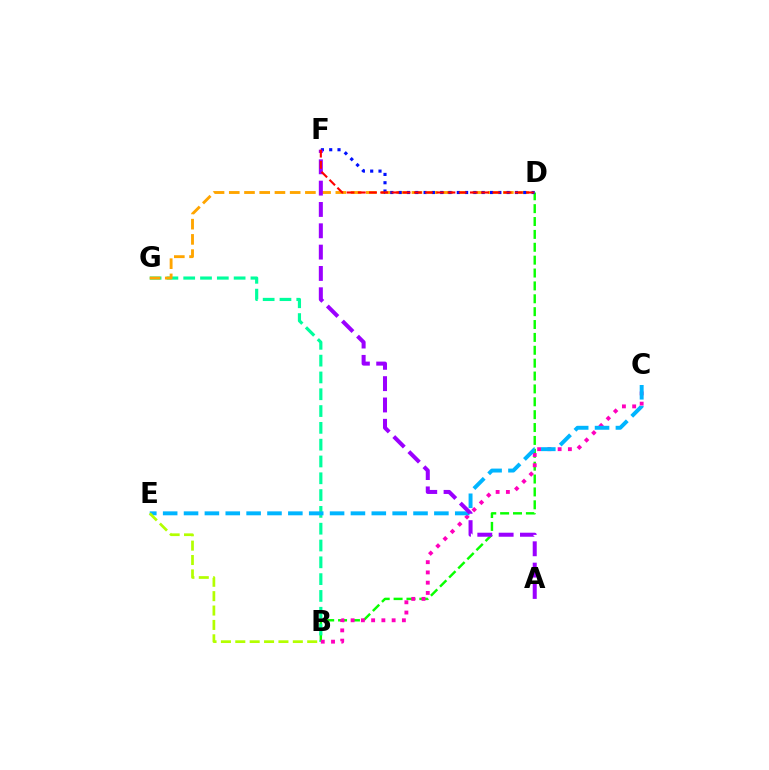{('B', 'D'): [{'color': '#08ff00', 'line_style': 'dashed', 'thickness': 1.75}], ('B', 'G'): [{'color': '#00ff9d', 'line_style': 'dashed', 'thickness': 2.28}], ('B', 'C'): [{'color': '#ff00bd', 'line_style': 'dotted', 'thickness': 2.78}], ('D', 'G'): [{'color': '#ffa500', 'line_style': 'dashed', 'thickness': 2.07}], ('C', 'E'): [{'color': '#00b5ff', 'line_style': 'dashed', 'thickness': 2.83}], ('B', 'E'): [{'color': '#b3ff00', 'line_style': 'dashed', 'thickness': 1.95}], ('D', 'F'): [{'color': '#0010ff', 'line_style': 'dotted', 'thickness': 2.26}, {'color': '#ff0000', 'line_style': 'dashed', 'thickness': 1.52}], ('A', 'F'): [{'color': '#9b00ff', 'line_style': 'dashed', 'thickness': 2.9}]}